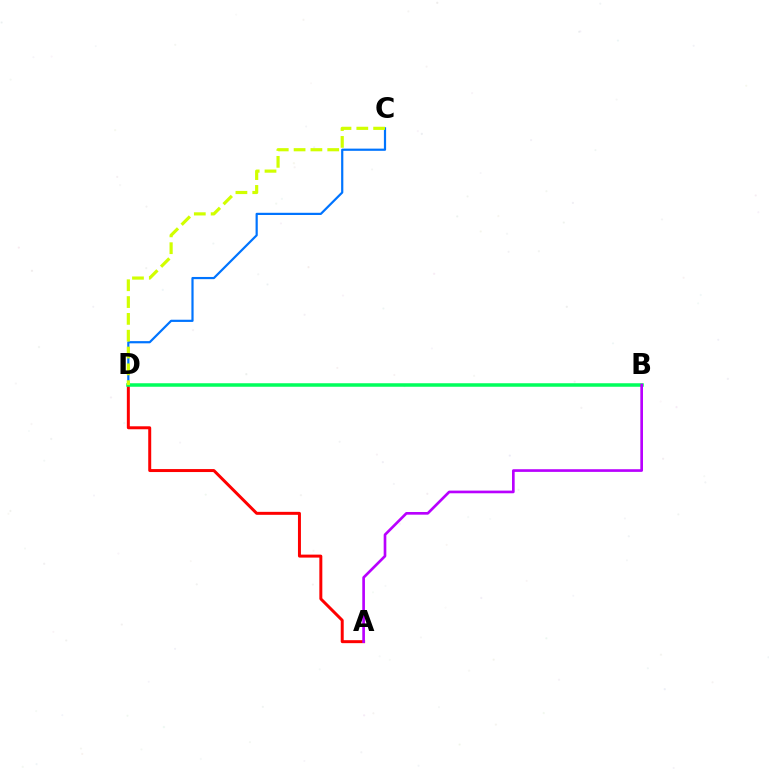{('A', 'D'): [{'color': '#ff0000', 'line_style': 'solid', 'thickness': 2.14}], ('C', 'D'): [{'color': '#0074ff', 'line_style': 'solid', 'thickness': 1.58}, {'color': '#d1ff00', 'line_style': 'dashed', 'thickness': 2.29}], ('B', 'D'): [{'color': '#00ff5c', 'line_style': 'solid', 'thickness': 2.53}], ('A', 'B'): [{'color': '#b900ff', 'line_style': 'solid', 'thickness': 1.92}]}